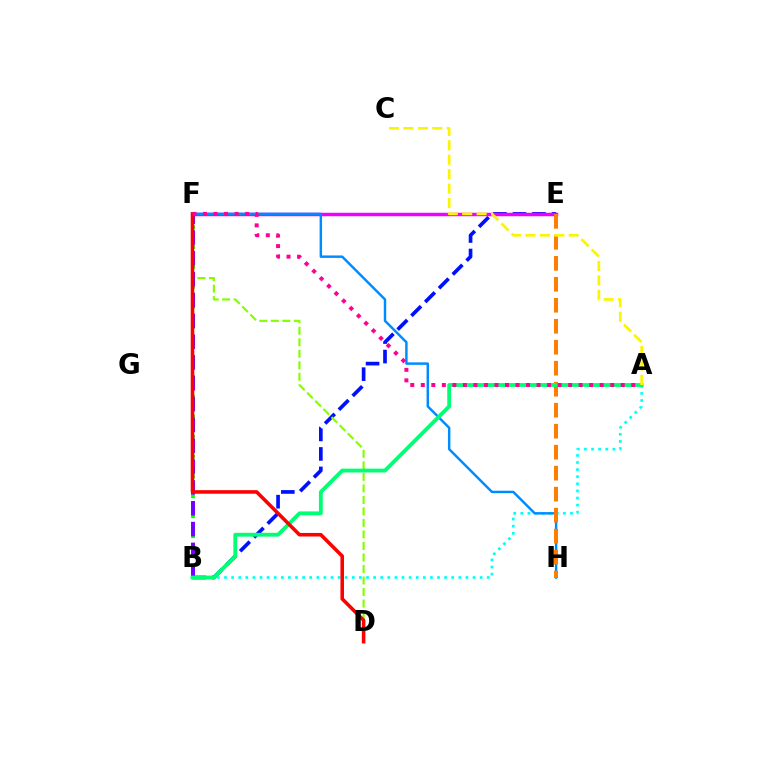{('B', 'E'): [{'color': '#0010ff', 'line_style': 'dashed', 'thickness': 2.65}], ('D', 'F'): [{'color': '#84ff00', 'line_style': 'dashed', 'thickness': 1.56}, {'color': '#ff0000', 'line_style': 'solid', 'thickness': 2.56}], ('B', 'F'): [{'color': '#08ff00', 'line_style': 'dotted', 'thickness': 2.71}, {'color': '#7200ff', 'line_style': 'dashed', 'thickness': 2.83}], ('A', 'B'): [{'color': '#00fff6', 'line_style': 'dotted', 'thickness': 1.93}, {'color': '#00ff74', 'line_style': 'solid', 'thickness': 2.76}], ('E', 'F'): [{'color': '#ee00ff', 'line_style': 'solid', 'thickness': 2.5}], ('F', 'H'): [{'color': '#008cff', 'line_style': 'solid', 'thickness': 1.77}], ('E', 'H'): [{'color': '#ff7c00', 'line_style': 'dashed', 'thickness': 2.85}], ('A', 'C'): [{'color': '#fcf500', 'line_style': 'dashed', 'thickness': 1.96}], ('A', 'F'): [{'color': '#ff0094', 'line_style': 'dotted', 'thickness': 2.86}]}